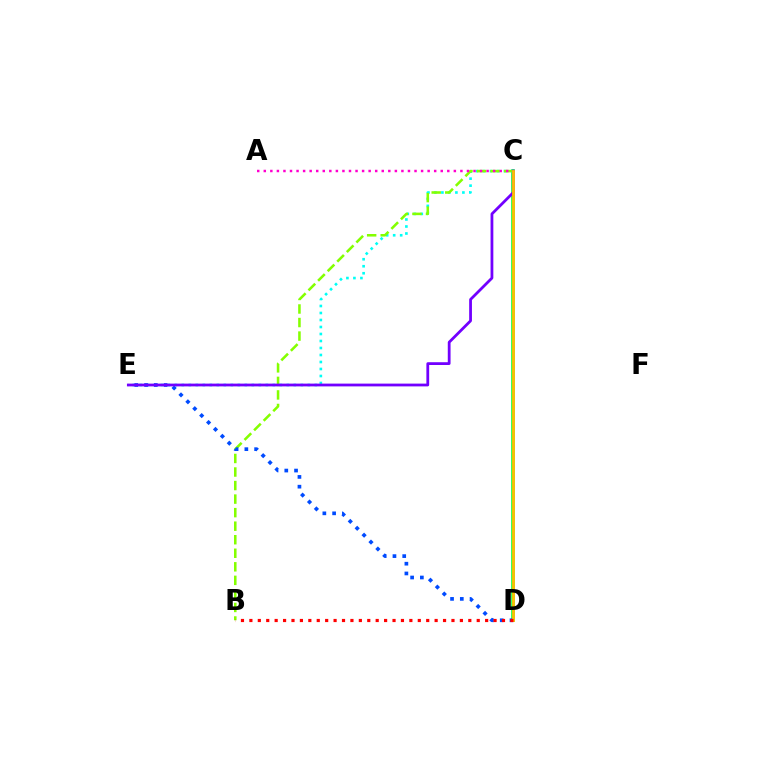{('C', 'D'): [{'color': '#00ff39', 'line_style': 'solid', 'thickness': 2.56}, {'color': '#ffbd00', 'line_style': 'solid', 'thickness': 2.01}], ('C', 'E'): [{'color': '#00fff6', 'line_style': 'dotted', 'thickness': 1.9}, {'color': '#7200ff', 'line_style': 'solid', 'thickness': 2.0}], ('B', 'C'): [{'color': '#84ff00', 'line_style': 'dashed', 'thickness': 1.84}], ('A', 'C'): [{'color': '#ff00cf', 'line_style': 'dotted', 'thickness': 1.78}], ('D', 'E'): [{'color': '#004bff', 'line_style': 'dotted', 'thickness': 2.65}], ('B', 'D'): [{'color': '#ff0000', 'line_style': 'dotted', 'thickness': 2.29}]}